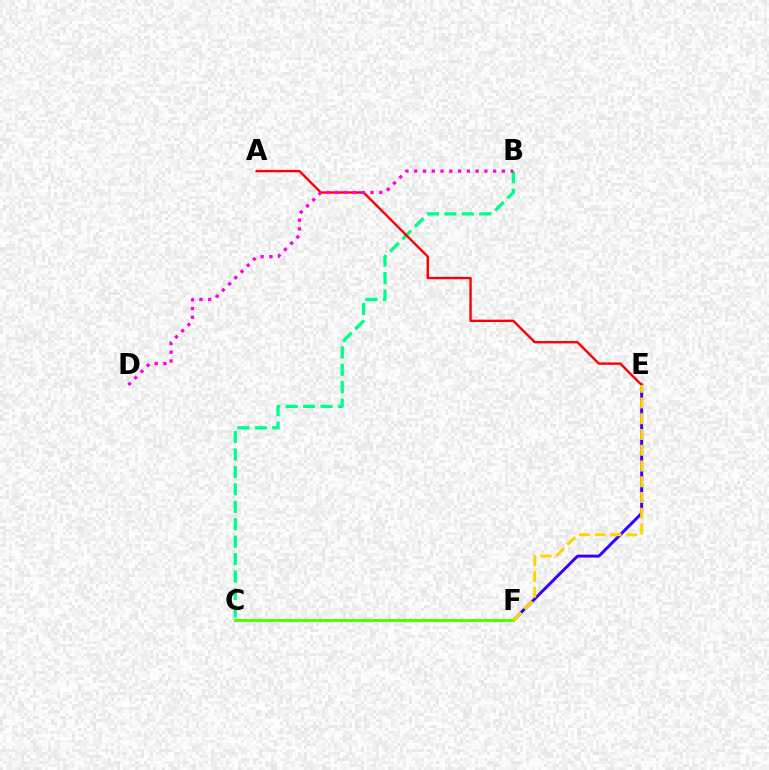{('E', 'F'): [{'color': '#3700ff', 'line_style': 'solid', 'thickness': 2.15}, {'color': '#ffd500', 'line_style': 'dashed', 'thickness': 2.14}], ('B', 'C'): [{'color': '#00ff86', 'line_style': 'dashed', 'thickness': 2.37}], ('C', 'F'): [{'color': '#009eff', 'line_style': 'dotted', 'thickness': 2.21}, {'color': '#4fff00', 'line_style': 'solid', 'thickness': 2.16}], ('A', 'E'): [{'color': '#ff0000', 'line_style': 'solid', 'thickness': 1.72}], ('B', 'D'): [{'color': '#ff00ed', 'line_style': 'dotted', 'thickness': 2.38}]}